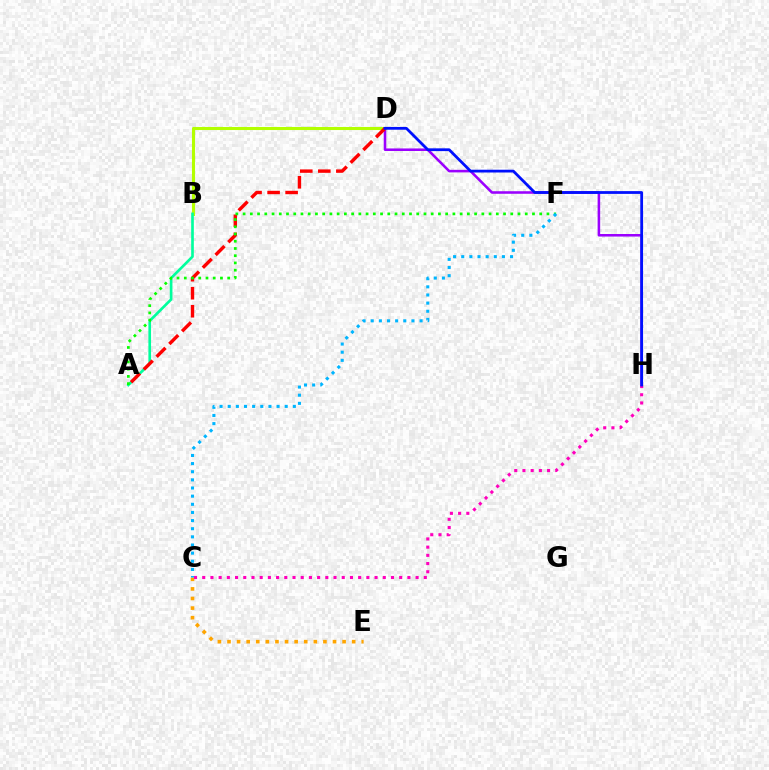{('C', 'E'): [{'color': '#ffa500', 'line_style': 'dotted', 'thickness': 2.61}], ('D', 'H'): [{'color': '#9b00ff', 'line_style': 'solid', 'thickness': 1.84}, {'color': '#0010ff', 'line_style': 'solid', 'thickness': 2.0}], ('B', 'D'): [{'color': '#b3ff00', 'line_style': 'solid', 'thickness': 2.22}], ('C', 'H'): [{'color': '#ff00bd', 'line_style': 'dotted', 'thickness': 2.23}], ('A', 'B'): [{'color': '#00ff9d', 'line_style': 'solid', 'thickness': 1.91}], ('A', 'D'): [{'color': '#ff0000', 'line_style': 'dashed', 'thickness': 2.45}], ('A', 'F'): [{'color': '#08ff00', 'line_style': 'dotted', 'thickness': 1.97}], ('C', 'F'): [{'color': '#00b5ff', 'line_style': 'dotted', 'thickness': 2.21}]}